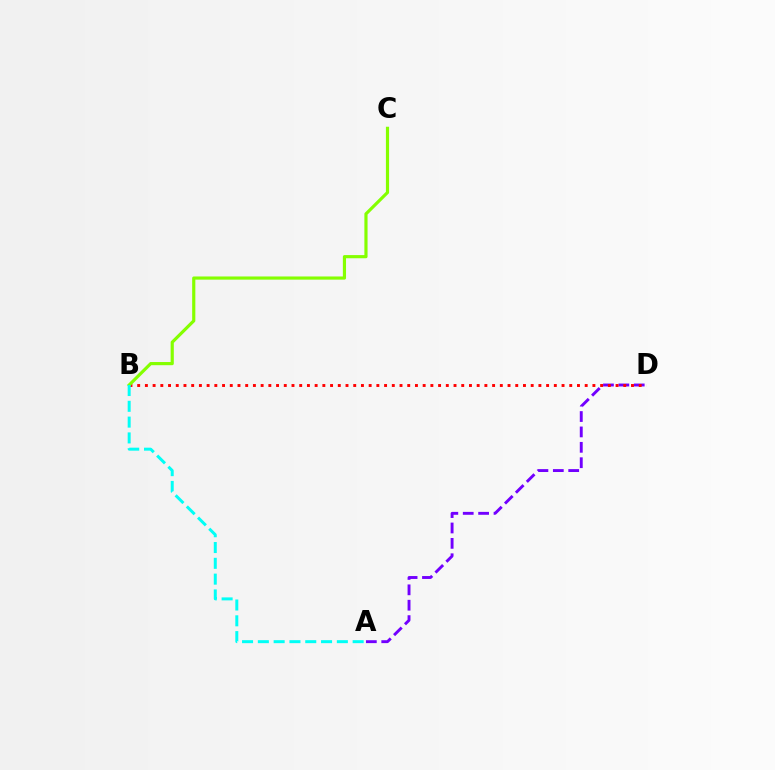{('A', 'D'): [{'color': '#7200ff', 'line_style': 'dashed', 'thickness': 2.09}], ('B', 'D'): [{'color': '#ff0000', 'line_style': 'dotted', 'thickness': 2.1}], ('B', 'C'): [{'color': '#84ff00', 'line_style': 'solid', 'thickness': 2.28}], ('A', 'B'): [{'color': '#00fff6', 'line_style': 'dashed', 'thickness': 2.15}]}